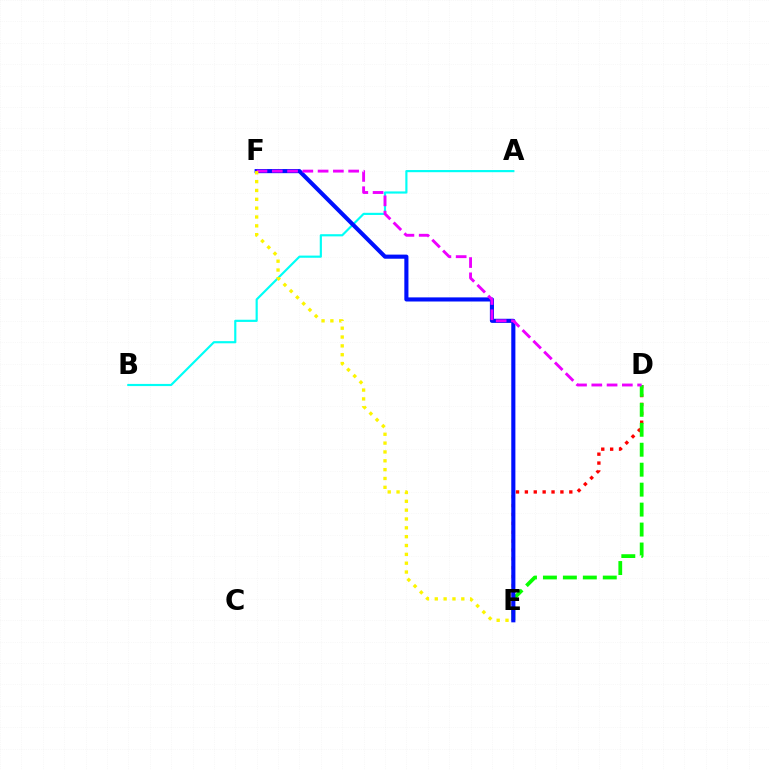{('D', 'E'): [{'color': '#ff0000', 'line_style': 'dotted', 'thickness': 2.41}, {'color': '#08ff00', 'line_style': 'dashed', 'thickness': 2.71}], ('A', 'B'): [{'color': '#00fff6', 'line_style': 'solid', 'thickness': 1.56}], ('E', 'F'): [{'color': '#0010ff', 'line_style': 'solid', 'thickness': 2.96}, {'color': '#fcf500', 'line_style': 'dotted', 'thickness': 2.4}], ('D', 'F'): [{'color': '#ee00ff', 'line_style': 'dashed', 'thickness': 2.08}]}